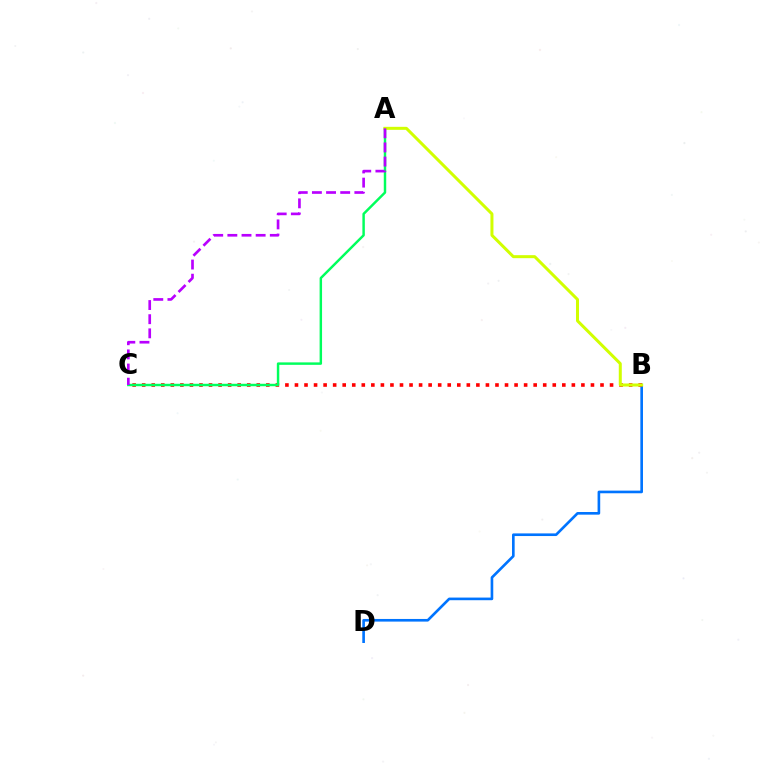{('B', 'D'): [{'color': '#0074ff', 'line_style': 'solid', 'thickness': 1.9}], ('B', 'C'): [{'color': '#ff0000', 'line_style': 'dotted', 'thickness': 2.59}], ('A', 'C'): [{'color': '#00ff5c', 'line_style': 'solid', 'thickness': 1.77}, {'color': '#b900ff', 'line_style': 'dashed', 'thickness': 1.92}], ('A', 'B'): [{'color': '#d1ff00', 'line_style': 'solid', 'thickness': 2.17}]}